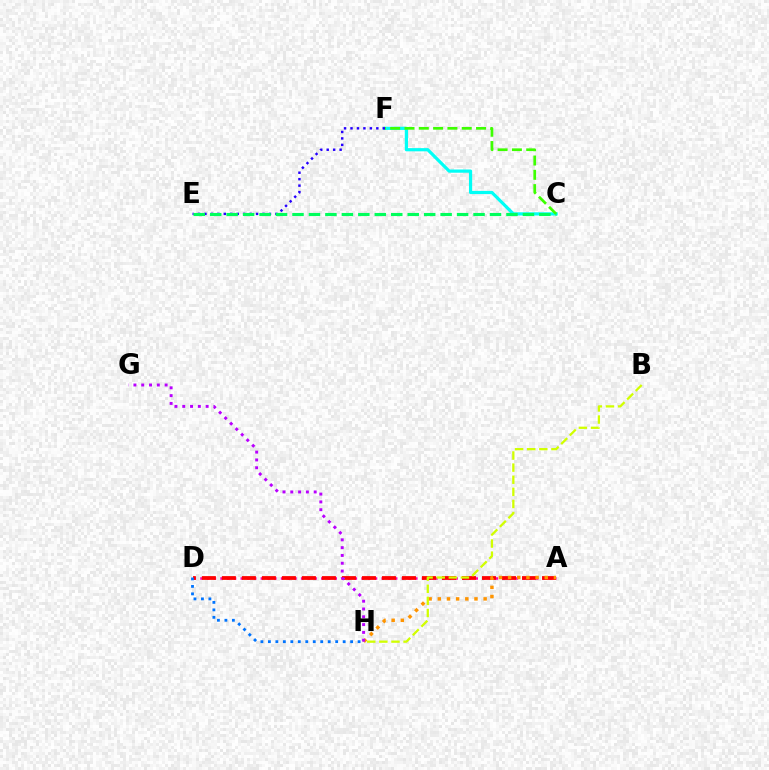{('C', 'F'): [{'color': '#00fff6', 'line_style': 'solid', 'thickness': 2.3}, {'color': '#3dff00', 'line_style': 'dashed', 'thickness': 1.94}], ('A', 'D'): [{'color': '#ff00ac', 'line_style': 'dotted', 'thickness': 1.82}, {'color': '#ff0000', 'line_style': 'dashed', 'thickness': 2.72}], ('A', 'H'): [{'color': '#ff9400', 'line_style': 'dotted', 'thickness': 2.49}], ('E', 'F'): [{'color': '#2500ff', 'line_style': 'dotted', 'thickness': 1.75}], ('C', 'E'): [{'color': '#00ff5c', 'line_style': 'dashed', 'thickness': 2.24}], ('D', 'H'): [{'color': '#0074ff', 'line_style': 'dotted', 'thickness': 2.03}], ('G', 'H'): [{'color': '#b900ff', 'line_style': 'dotted', 'thickness': 2.12}], ('B', 'H'): [{'color': '#d1ff00', 'line_style': 'dashed', 'thickness': 1.65}]}